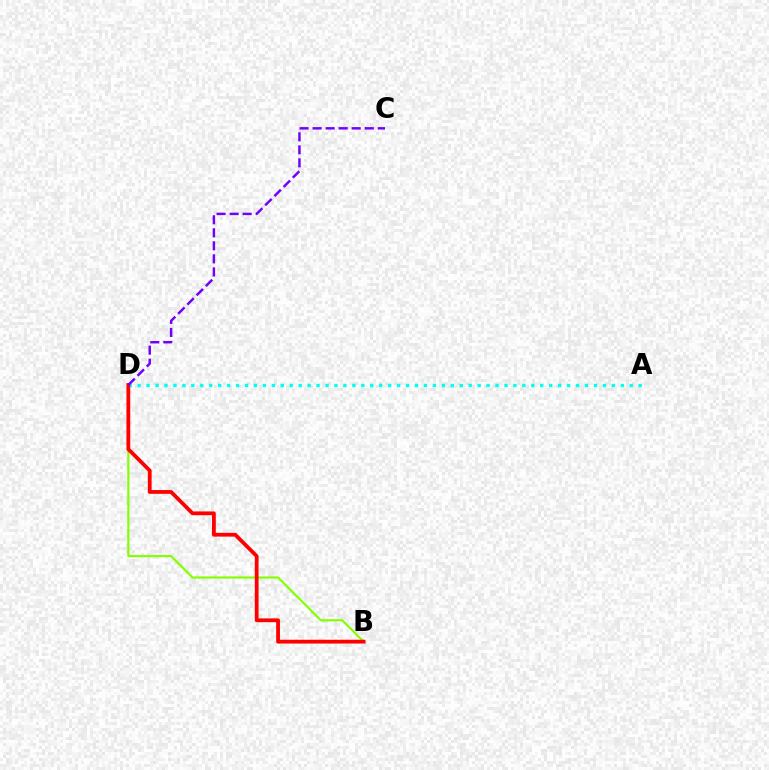{('B', 'D'): [{'color': '#84ff00', 'line_style': 'solid', 'thickness': 1.55}, {'color': '#ff0000', 'line_style': 'solid', 'thickness': 2.72}], ('A', 'D'): [{'color': '#00fff6', 'line_style': 'dotted', 'thickness': 2.43}], ('C', 'D'): [{'color': '#7200ff', 'line_style': 'dashed', 'thickness': 1.77}]}